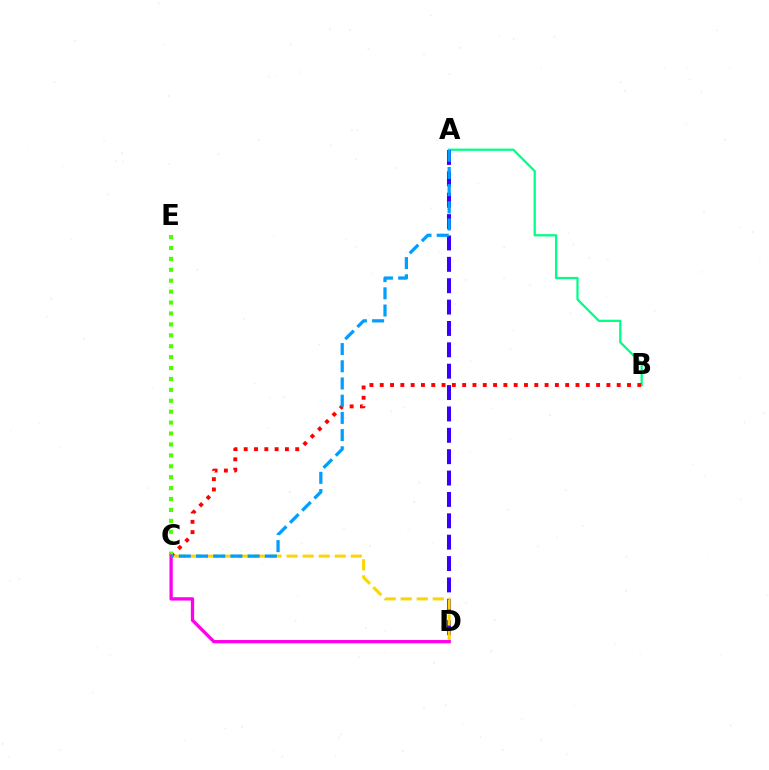{('A', 'B'): [{'color': '#00ff86', 'line_style': 'solid', 'thickness': 1.63}], ('B', 'C'): [{'color': '#ff0000', 'line_style': 'dotted', 'thickness': 2.8}], ('A', 'D'): [{'color': '#3700ff', 'line_style': 'dashed', 'thickness': 2.9}], ('C', 'D'): [{'color': '#ffd500', 'line_style': 'dashed', 'thickness': 2.18}, {'color': '#ff00ed', 'line_style': 'solid', 'thickness': 2.37}], ('C', 'E'): [{'color': '#4fff00', 'line_style': 'dotted', 'thickness': 2.97}], ('A', 'C'): [{'color': '#009eff', 'line_style': 'dashed', 'thickness': 2.34}]}